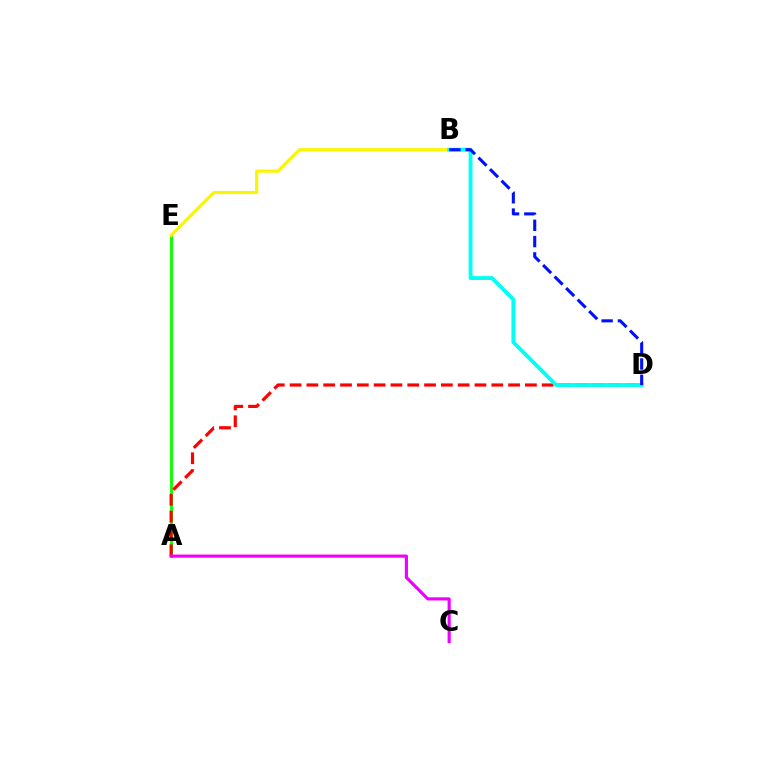{('A', 'E'): [{'color': '#08ff00', 'line_style': 'solid', 'thickness': 2.08}], ('A', 'D'): [{'color': '#ff0000', 'line_style': 'dashed', 'thickness': 2.28}], ('B', 'E'): [{'color': '#fcf500', 'line_style': 'solid', 'thickness': 2.28}], ('B', 'D'): [{'color': '#00fff6', 'line_style': 'solid', 'thickness': 2.77}, {'color': '#0010ff', 'line_style': 'dashed', 'thickness': 2.21}], ('A', 'C'): [{'color': '#ee00ff', 'line_style': 'solid', 'thickness': 2.26}]}